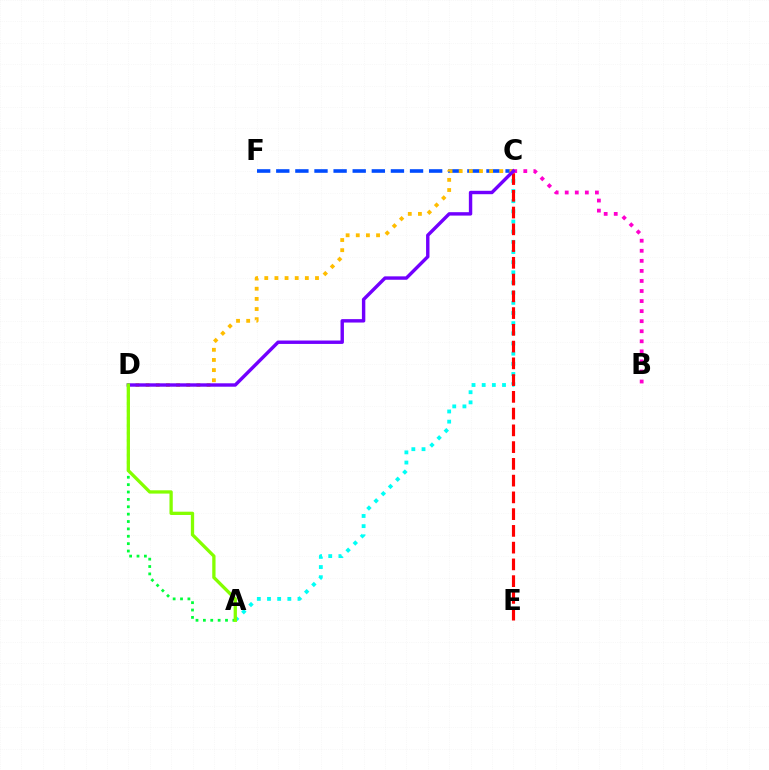{('A', 'C'): [{'color': '#00fff6', 'line_style': 'dotted', 'thickness': 2.76}], ('C', 'E'): [{'color': '#ff0000', 'line_style': 'dashed', 'thickness': 2.28}], ('C', 'F'): [{'color': '#004bff', 'line_style': 'dashed', 'thickness': 2.6}], ('C', 'D'): [{'color': '#ffbd00', 'line_style': 'dotted', 'thickness': 2.76}, {'color': '#7200ff', 'line_style': 'solid', 'thickness': 2.45}], ('B', 'C'): [{'color': '#ff00cf', 'line_style': 'dotted', 'thickness': 2.73}], ('A', 'D'): [{'color': '#00ff39', 'line_style': 'dotted', 'thickness': 2.0}, {'color': '#84ff00', 'line_style': 'solid', 'thickness': 2.37}]}